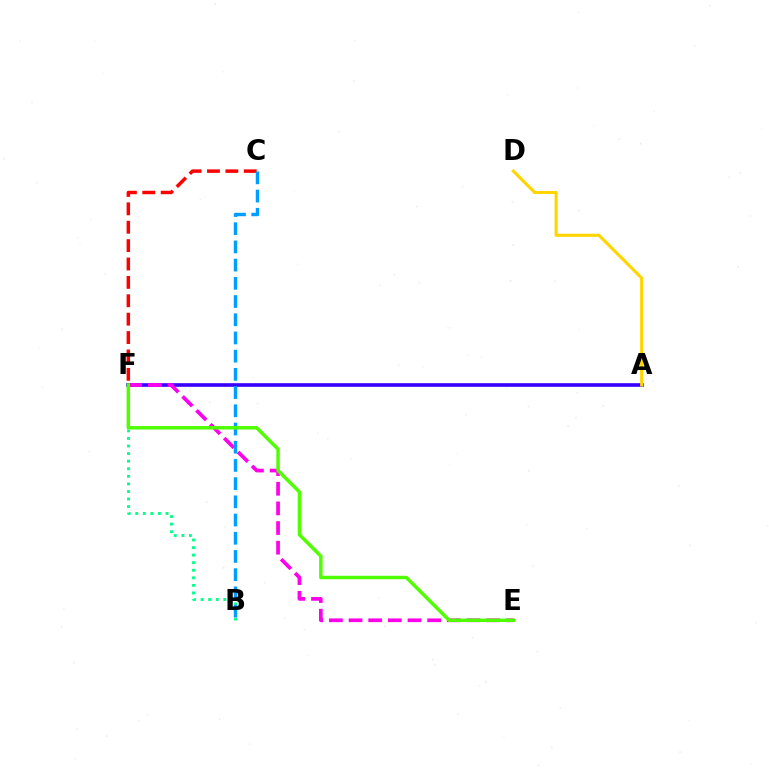{('A', 'F'): [{'color': '#3700ff', 'line_style': 'solid', 'thickness': 2.61}], ('C', 'F'): [{'color': '#ff0000', 'line_style': 'dashed', 'thickness': 2.5}], ('B', 'F'): [{'color': '#00ff86', 'line_style': 'dotted', 'thickness': 2.06}], ('A', 'D'): [{'color': '#ffd500', 'line_style': 'solid', 'thickness': 2.23}], ('E', 'F'): [{'color': '#ff00ed', 'line_style': 'dashed', 'thickness': 2.67}, {'color': '#4fff00', 'line_style': 'solid', 'thickness': 2.49}], ('B', 'C'): [{'color': '#009eff', 'line_style': 'dashed', 'thickness': 2.47}]}